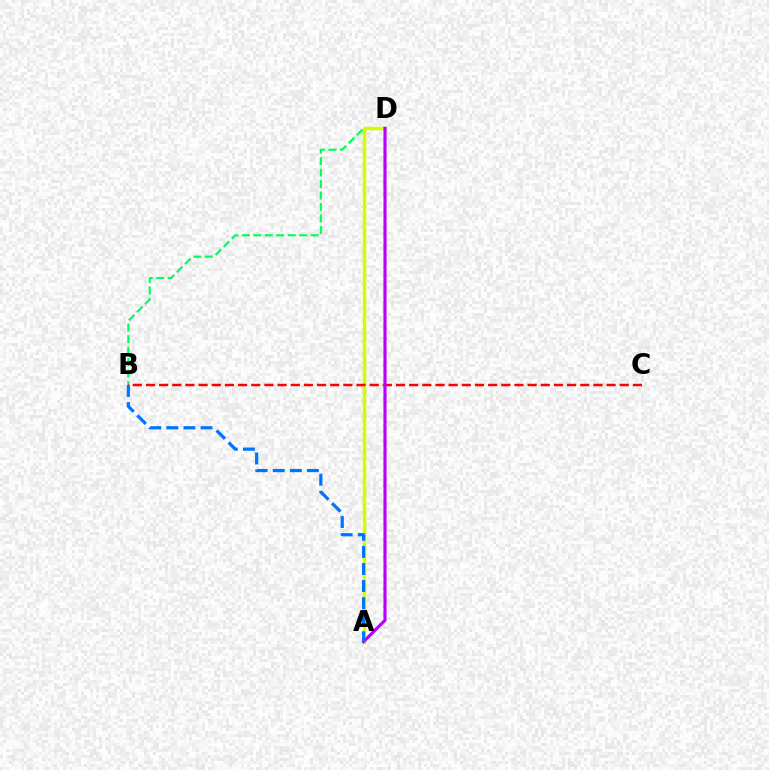{('B', 'D'): [{'color': '#00ff5c', 'line_style': 'dashed', 'thickness': 1.56}], ('A', 'D'): [{'color': '#d1ff00', 'line_style': 'solid', 'thickness': 2.51}, {'color': '#b900ff', 'line_style': 'solid', 'thickness': 2.26}], ('B', 'C'): [{'color': '#ff0000', 'line_style': 'dashed', 'thickness': 1.79}], ('A', 'B'): [{'color': '#0074ff', 'line_style': 'dashed', 'thickness': 2.32}]}